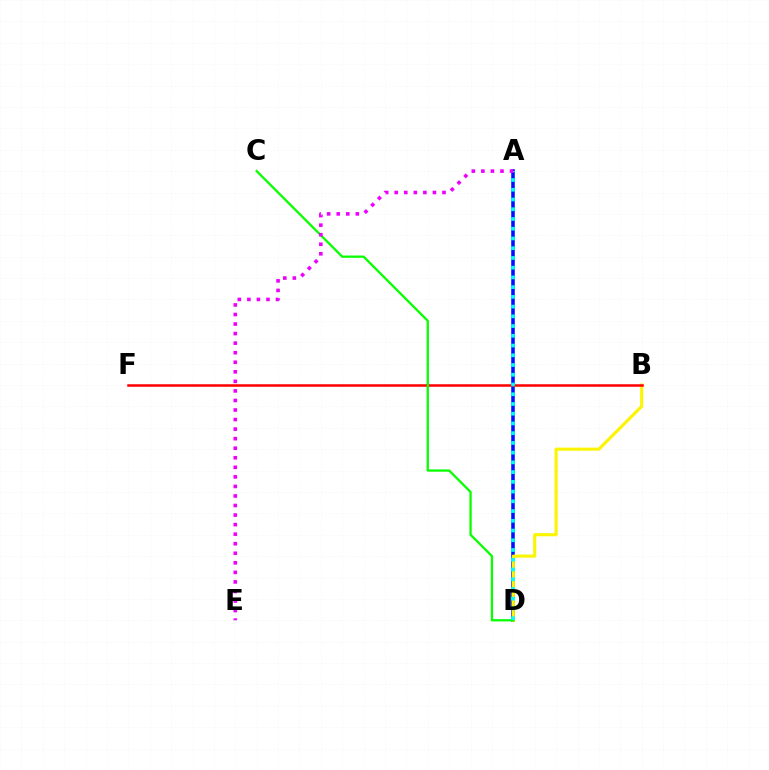{('A', 'D'): [{'color': '#0010ff', 'line_style': 'solid', 'thickness': 2.55}, {'color': '#00fff6', 'line_style': 'dotted', 'thickness': 2.65}], ('B', 'D'): [{'color': '#fcf500', 'line_style': 'solid', 'thickness': 2.22}], ('B', 'F'): [{'color': '#ff0000', 'line_style': 'solid', 'thickness': 1.82}], ('C', 'D'): [{'color': '#08ff00', 'line_style': 'solid', 'thickness': 1.65}], ('A', 'E'): [{'color': '#ee00ff', 'line_style': 'dotted', 'thickness': 2.6}]}